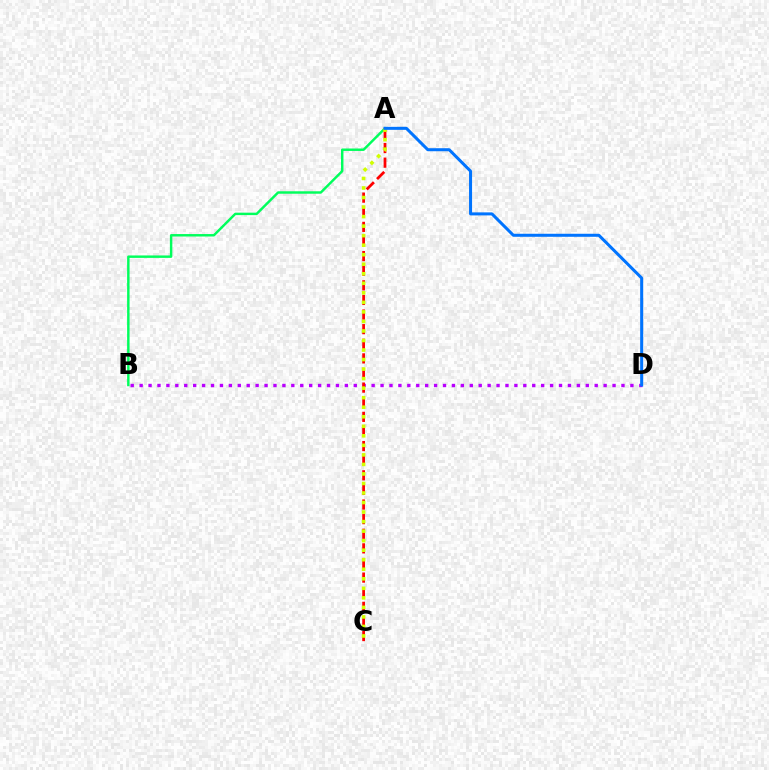{('A', 'B'): [{'color': '#00ff5c', 'line_style': 'solid', 'thickness': 1.76}], ('B', 'D'): [{'color': '#b900ff', 'line_style': 'dotted', 'thickness': 2.42}], ('A', 'C'): [{'color': '#ff0000', 'line_style': 'dashed', 'thickness': 1.99}, {'color': '#d1ff00', 'line_style': 'dotted', 'thickness': 2.59}], ('A', 'D'): [{'color': '#0074ff', 'line_style': 'solid', 'thickness': 2.18}]}